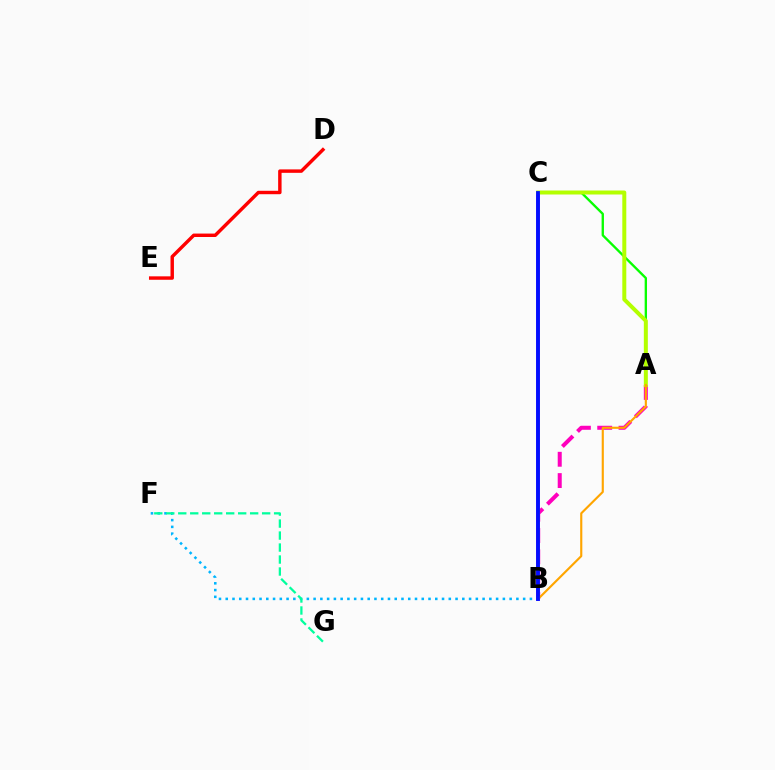{('B', 'C'): [{'color': '#9b00ff', 'line_style': 'solid', 'thickness': 2.56}, {'color': '#0010ff', 'line_style': 'solid', 'thickness': 2.74}], ('A', 'C'): [{'color': '#08ff00', 'line_style': 'solid', 'thickness': 1.69}, {'color': '#b3ff00', 'line_style': 'solid', 'thickness': 2.87}], ('B', 'F'): [{'color': '#00b5ff', 'line_style': 'dotted', 'thickness': 1.84}], ('A', 'B'): [{'color': '#ff00bd', 'line_style': 'dashed', 'thickness': 2.89}, {'color': '#ffa500', 'line_style': 'solid', 'thickness': 1.54}], ('D', 'E'): [{'color': '#ff0000', 'line_style': 'solid', 'thickness': 2.47}], ('F', 'G'): [{'color': '#00ff9d', 'line_style': 'dashed', 'thickness': 1.63}]}